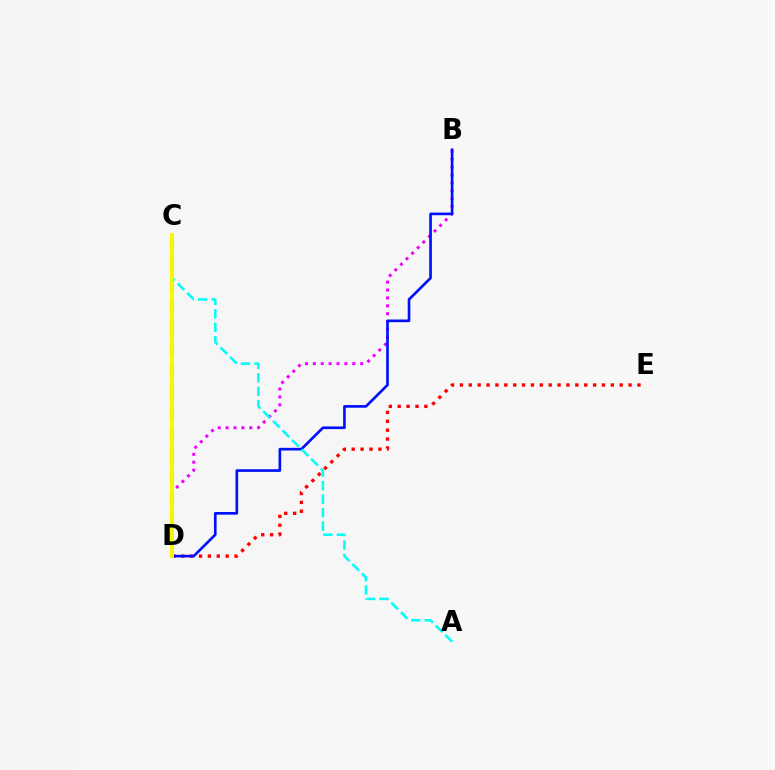{('B', 'D'): [{'color': '#ee00ff', 'line_style': 'dotted', 'thickness': 2.14}, {'color': '#0010ff', 'line_style': 'solid', 'thickness': 1.91}], ('D', 'E'): [{'color': '#ff0000', 'line_style': 'dotted', 'thickness': 2.41}], ('C', 'D'): [{'color': '#08ff00', 'line_style': 'dashed', 'thickness': 2.9}, {'color': '#fcf500', 'line_style': 'solid', 'thickness': 2.78}], ('A', 'C'): [{'color': '#00fff6', 'line_style': 'dashed', 'thickness': 1.83}]}